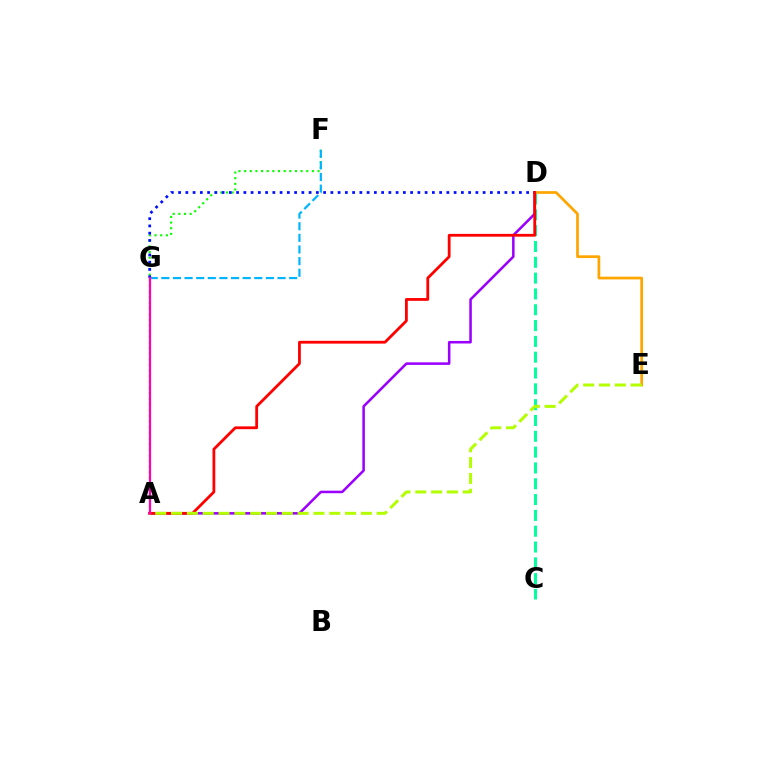{('D', 'E'): [{'color': '#ffa500', 'line_style': 'solid', 'thickness': 1.96}], ('A', 'F'): [{'color': '#08ff00', 'line_style': 'dotted', 'thickness': 1.53}], ('A', 'D'): [{'color': '#9b00ff', 'line_style': 'solid', 'thickness': 1.83}, {'color': '#ff0000', 'line_style': 'solid', 'thickness': 2.01}], ('C', 'D'): [{'color': '#00ff9d', 'line_style': 'dashed', 'thickness': 2.15}], ('D', 'G'): [{'color': '#0010ff', 'line_style': 'dotted', 'thickness': 1.97}], ('F', 'G'): [{'color': '#00b5ff', 'line_style': 'dashed', 'thickness': 1.58}], ('A', 'E'): [{'color': '#b3ff00', 'line_style': 'dashed', 'thickness': 2.15}], ('A', 'G'): [{'color': '#ff00bd', 'line_style': 'solid', 'thickness': 1.6}]}